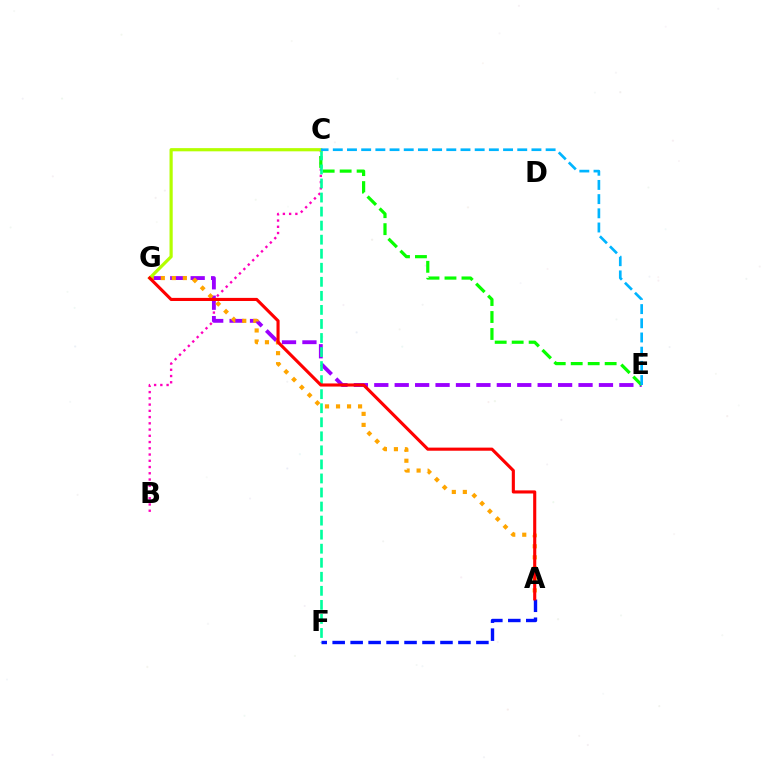{('B', 'C'): [{'color': '#ff00bd', 'line_style': 'dotted', 'thickness': 1.7}], ('E', 'G'): [{'color': '#9b00ff', 'line_style': 'dashed', 'thickness': 2.77}], ('A', 'G'): [{'color': '#ffa500', 'line_style': 'dotted', 'thickness': 2.99}, {'color': '#ff0000', 'line_style': 'solid', 'thickness': 2.24}], ('C', 'E'): [{'color': '#08ff00', 'line_style': 'dashed', 'thickness': 2.31}, {'color': '#00b5ff', 'line_style': 'dashed', 'thickness': 1.93}], ('C', 'F'): [{'color': '#00ff9d', 'line_style': 'dashed', 'thickness': 1.91}], ('A', 'F'): [{'color': '#0010ff', 'line_style': 'dashed', 'thickness': 2.44}], ('C', 'G'): [{'color': '#b3ff00', 'line_style': 'solid', 'thickness': 2.3}]}